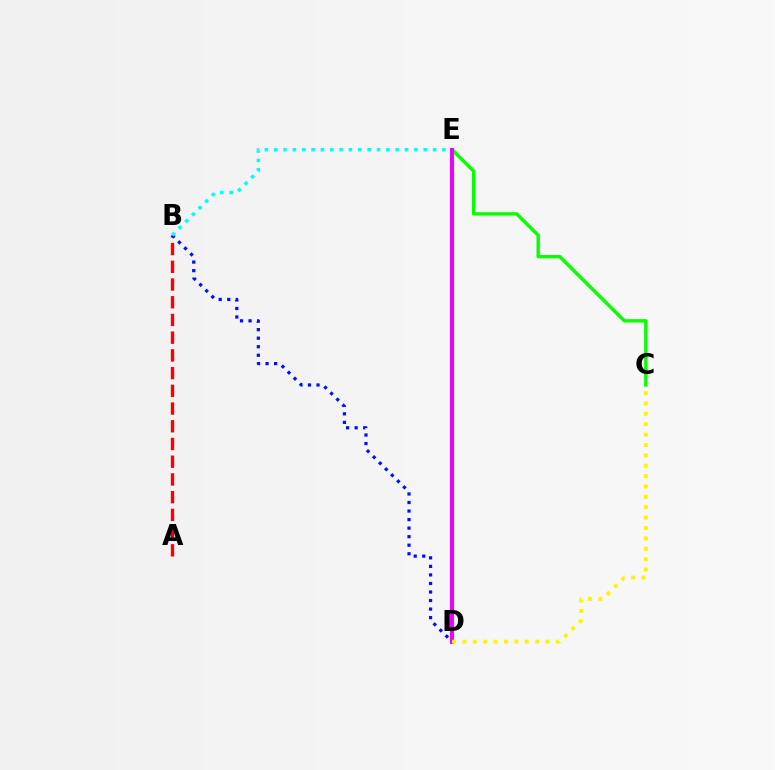{('A', 'B'): [{'color': '#ff0000', 'line_style': 'dashed', 'thickness': 2.41}], ('B', 'D'): [{'color': '#0010ff', 'line_style': 'dotted', 'thickness': 2.32}], ('B', 'E'): [{'color': '#00fff6', 'line_style': 'dotted', 'thickness': 2.54}], ('C', 'E'): [{'color': '#08ff00', 'line_style': 'solid', 'thickness': 2.44}], ('D', 'E'): [{'color': '#ee00ff', 'line_style': 'solid', 'thickness': 2.86}], ('C', 'D'): [{'color': '#fcf500', 'line_style': 'dotted', 'thickness': 2.82}]}